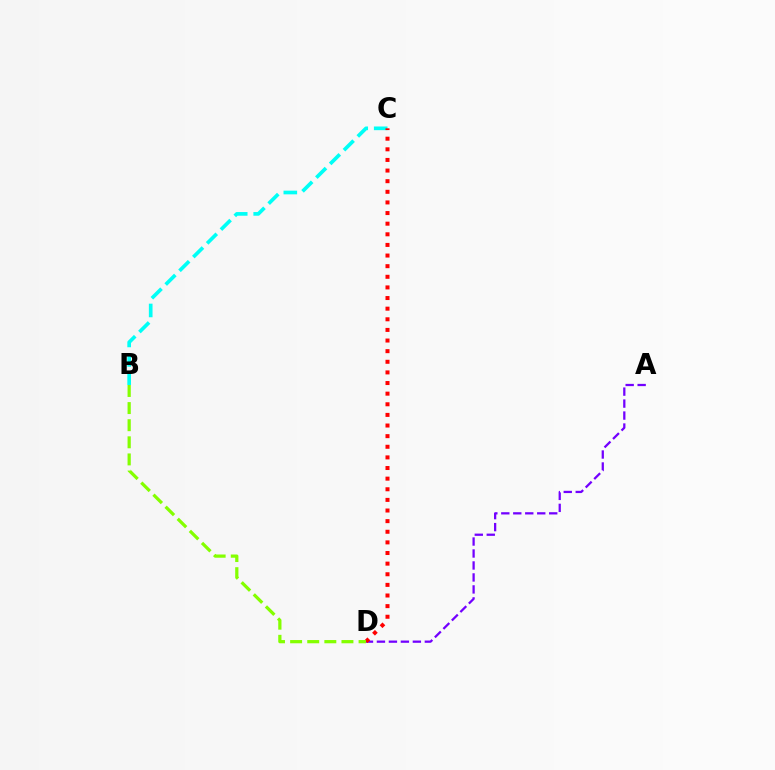{('B', 'C'): [{'color': '#00fff6', 'line_style': 'dashed', 'thickness': 2.65}], ('A', 'D'): [{'color': '#7200ff', 'line_style': 'dashed', 'thickness': 1.63}], ('C', 'D'): [{'color': '#ff0000', 'line_style': 'dotted', 'thickness': 2.89}], ('B', 'D'): [{'color': '#84ff00', 'line_style': 'dashed', 'thickness': 2.32}]}